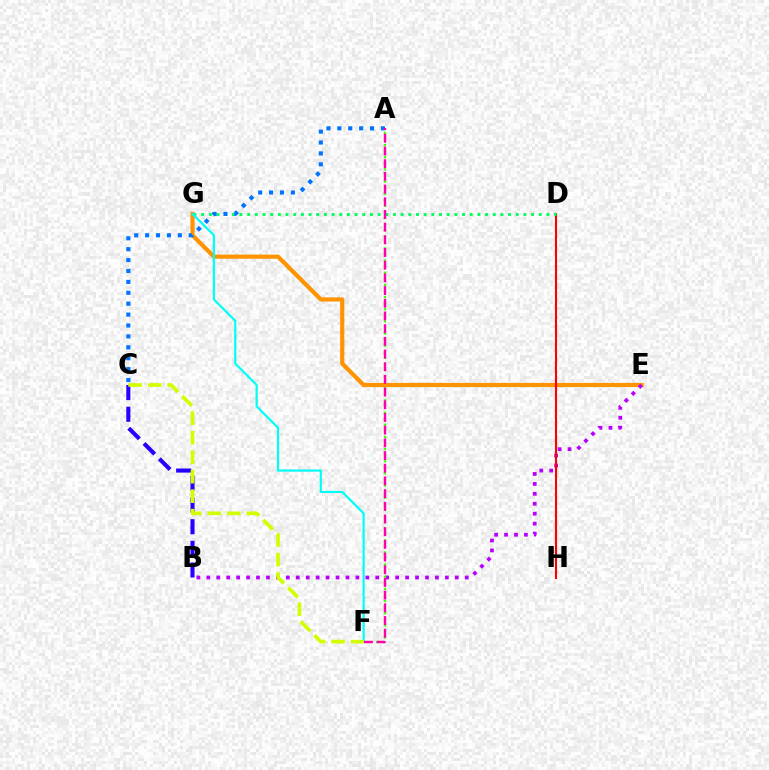{('E', 'G'): [{'color': '#ff9400', 'line_style': 'solid', 'thickness': 3.0}], ('B', 'E'): [{'color': '#b900ff', 'line_style': 'dotted', 'thickness': 2.7}], ('D', 'H'): [{'color': '#ff0000', 'line_style': 'solid', 'thickness': 1.52}], ('B', 'C'): [{'color': '#2500ff', 'line_style': 'dashed', 'thickness': 2.94}], ('D', 'G'): [{'color': '#00ff5c', 'line_style': 'dotted', 'thickness': 2.08}], ('F', 'G'): [{'color': '#00fff6', 'line_style': 'solid', 'thickness': 1.58}], ('C', 'F'): [{'color': '#d1ff00', 'line_style': 'dashed', 'thickness': 2.65}], ('A', 'C'): [{'color': '#0074ff', 'line_style': 'dotted', 'thickness': 2.96}], ('A', 'F'): [{'color': '#3dff00', 'line_style': 'dotted', 'thickness': 1.65}, {'color': '#ff00ac', 'line_style': 'dashed', 'thickness': 1.72}]}